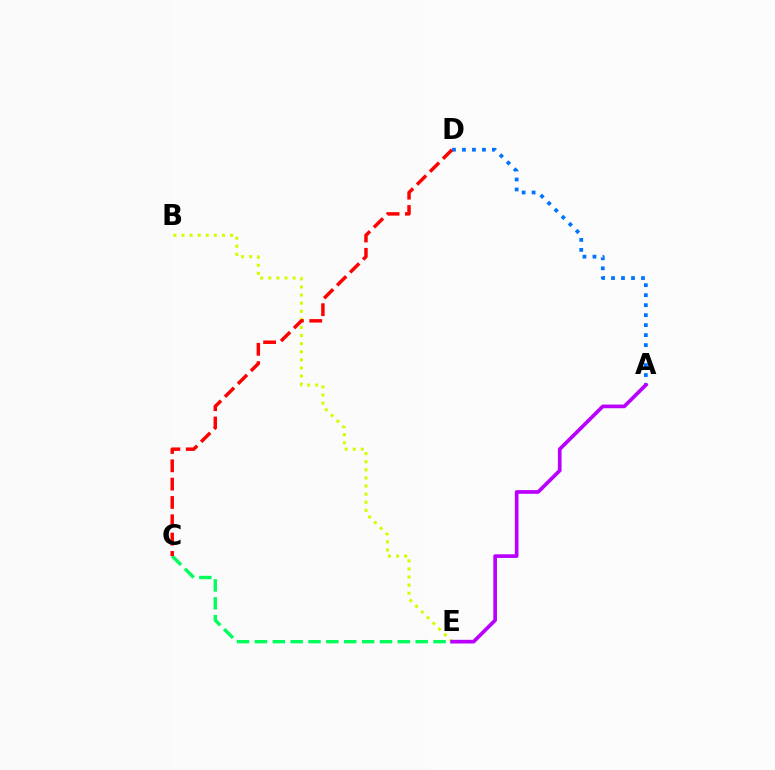{('C', 'E'): [{'color': '#00ff5c', 'line_style': 'dashed', 'thickness': 2.43}], ('A', 'D'): [{'color': '#0074ff', 'line_style': 'dotted', 'thickness': 2.71}], ('B', 'E'): [{'color': '#d1ff00', 'line_style': 'dotted', 'thickness': 2.2}], ('C', 'D'): [{'color': '#ff0000', 'line_style': 'dashed', 'thickness': 2.49}], ('A', 'E'): [{'color': '#b900ff', 'line_style': 'solid', 'thickness': 2.64}]}